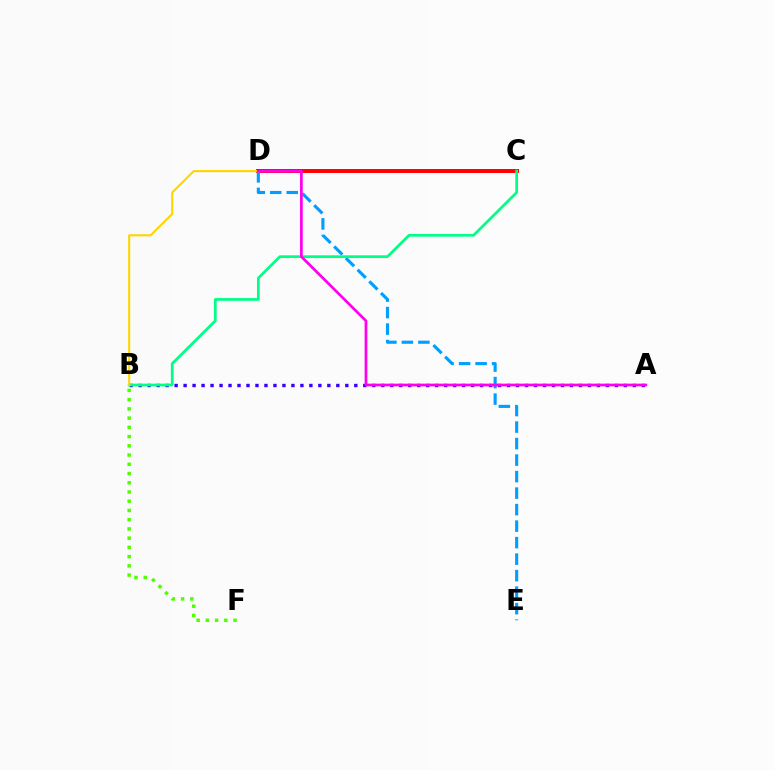{('A', 'B'): [{'color': '#3700ff', 'line_style': 'dotted', 'thickness': 2.44}], ('C', 'D'): [{'color': '#ff0000', 'line_style': 'solid', 'thickness': 2.84}], ('D', 'E'): [{'color': '#009eff', 'line_style': 'dashed', 'thickness': 2.24}], ('B', 'C'): [{'color': '#00ff86', 'line_style': 'solid', 'thickness': 1.97}], ('B', 'F'): [{'color': '#4fff00', 'line_style': 'dotted', 'thickness': 2.51}], ('B', 'D'): [{'color': '#ffd500', 'line_style': 'solid', 'thickness': 1.51}], ('A', 'D'): [{'color': '#ff00ed', 'line_style': 'solid', 'thickness': 1.96}]}